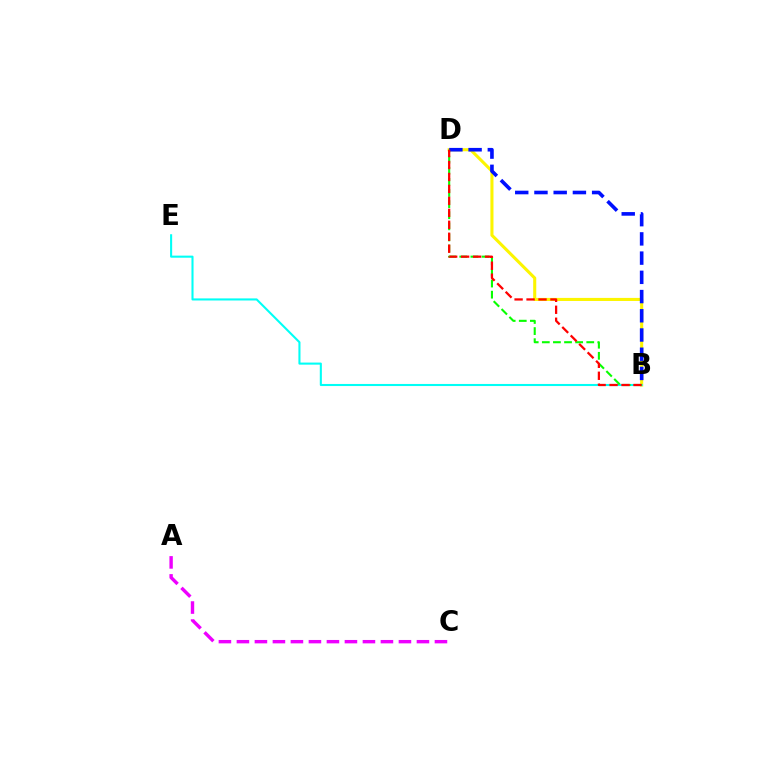{('A', 'C'): [{'color': '#ee00ff', 'line_style': 'dashed', 'thickness': 2.45}], ('B', 'D'): [{'color': '#fcf500', 'line_style': 'solid', 'thickness': 2.21}, {'color': '#08ff00', 'line_style': 'dashed', 'thickness': 1.51}, {'color': '#0010ff', 'line_style': 'dashed', 'thickness': 2.61}, {'color': '#ff0000', 'line_style': 'dashed', 'thickness': 1.62}], ('B', 'E'): [{'color': '#00fff6', 'line_style': 'solid', 'thickness': 1.5}]}